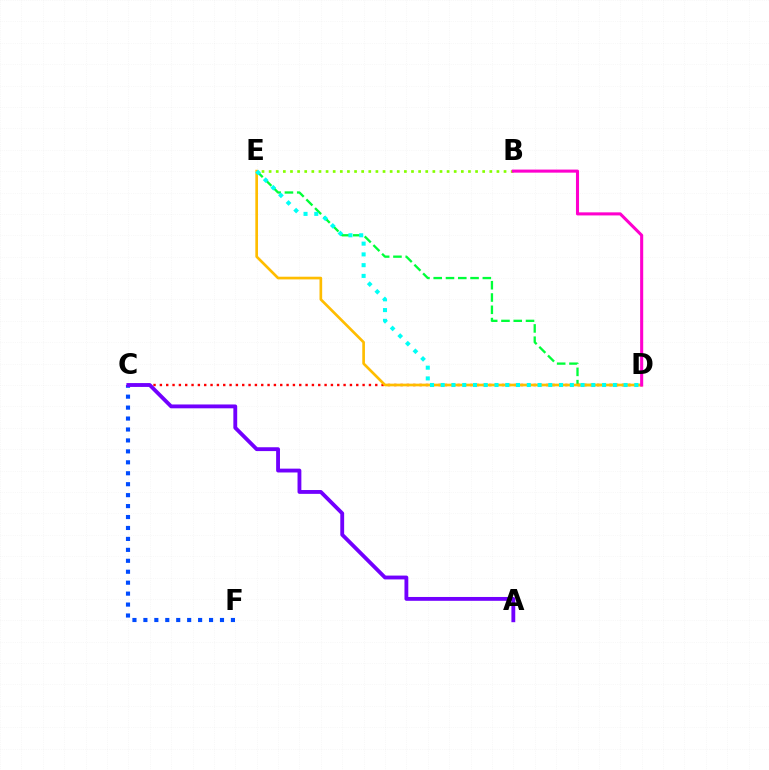{('B', 'E'): [{'color': '#84ff00', 'line_style': 'dotted', 'thickness': 1.93}], ('D', 'E'): [{'color': '#00ff39', 'line_style': 'dashed', 'thickness': 1.67}, {'color': '#ffbd00', 'line_style': 'solid', 'thickness': 1.93}, {'color': '#00fff6', 'line_style': 'dotted', 'thickness': 2.92}], ('C', 'D'): [{'color': '#ff0000', 'line_style': 'dotted', 'thickness': 1.72}], ('B', 'D'): [{'color': '#ff00cf', 'line_style': 'solid', 'thickness': 2.21}], ('C', 'F'): [{'color': '#004bff', 'line_style': 'dotted', 'thickness': 2.97}], ('A', 'C'): [{'color': '#7200ff', 'line_style': 'solid', 'thickness': 2.77}]}